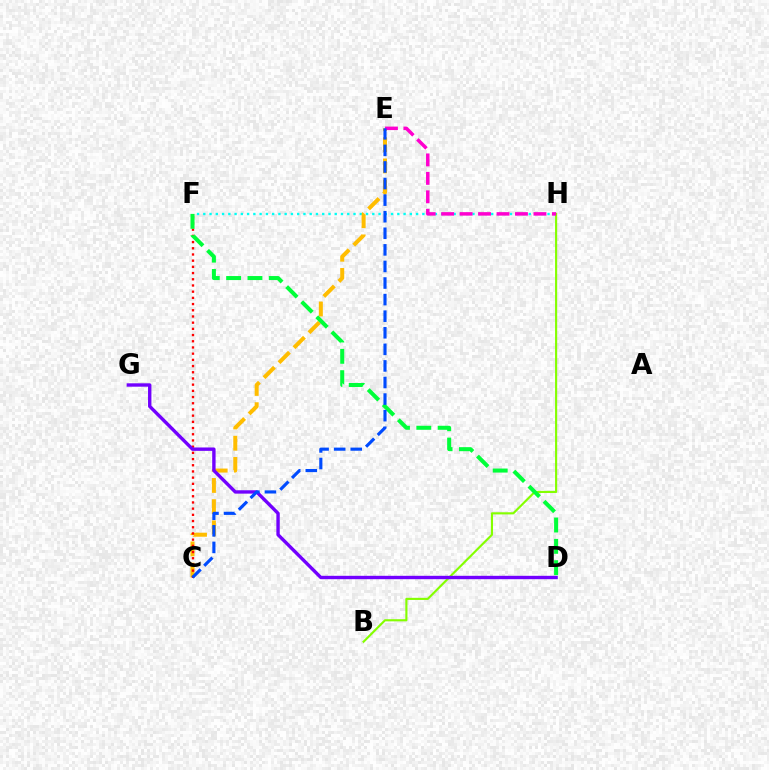{('F', 'H'): [{'color': '#00fff6', 'line_style': 'dotted', 'thickness': 1.7}], ('B', 'H'): [{'color': '#84ff00', 'line_style': 'solid', 'thickness': 1.54}], ('C', 'E'): [{'color': '#ffbd00', 'line_style': 'dashed', 'thickness': 2.88}, {'color': '#004bff', 'line_style': 'dashed', 'thickness': 2.25}], ('C', 'F'): [{'color': '#ff0000', 'line_style': 'dotted', 'thickness': 1.68}], ('D', 'G'): [{'color': '#7200ff', 'line_style': 'solid', 'thickness': 2.44}], ('E', 'H'): [{'color': '#ff00cf', 'line_style': 'dashed', 'thickness': 2.51}], ('D', 'F'): [{'color': '#00ff39', 'line_style': 'dashed', 'thickness': 2.9}]}